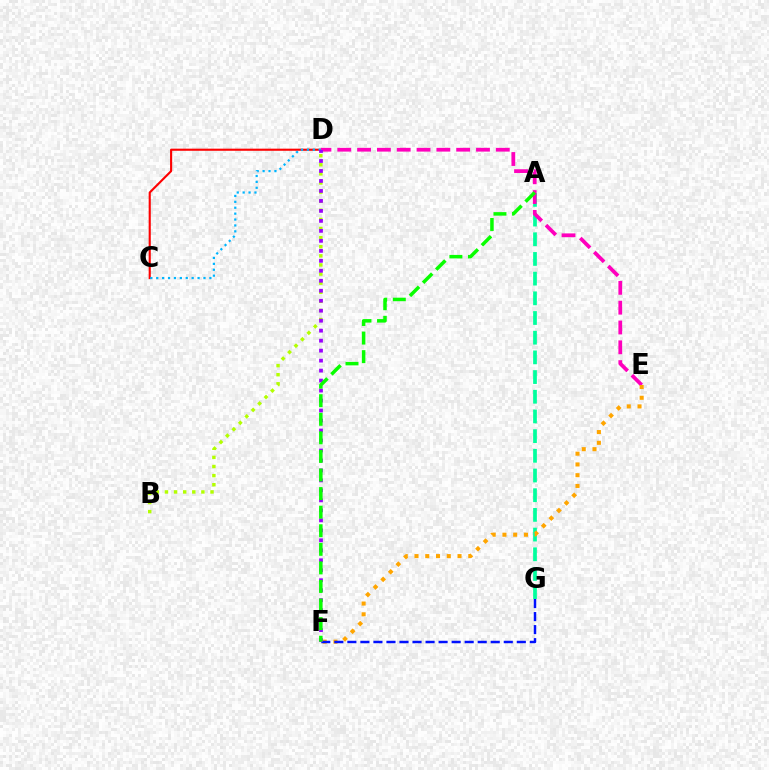{('A', 'G'): [{'color': '#00ff9d', 'line_style': 'dashed', 'thickness': 2.67}], ('C', 'D'): [{'color': '#ff0000', 'line_style': 'solid', 'thickness': 1.52}, {'color': '#00b5ff', 'line_style': 'dotted', 'thickness': 1.6}], ('D', 'E'): [{'color': '#ff00bd', 'line_style': 'dashed', 'thickness': 2.69}], ('E', 'F'): [{'color': '#ffa500', 'line_style': 'dotted', 'thickness': 2.92}], ('B', 'D'): [{'color': '#b3ff00', 'line_style': 'dotted', 'thickness': 2.47}], ('F', 'G'): [{'color': '#0010ff', 'line_style': 'dashed', 'thickness': 1.77}], ('D', 'F'): [{'color': '#9b00ff', 'line_style': 'dotted', 'thickness': 2.71}], ('A', 'F'): [{'color': '#08ff00', 'line_style': 'dashed', 'thickness': 2.52}]}